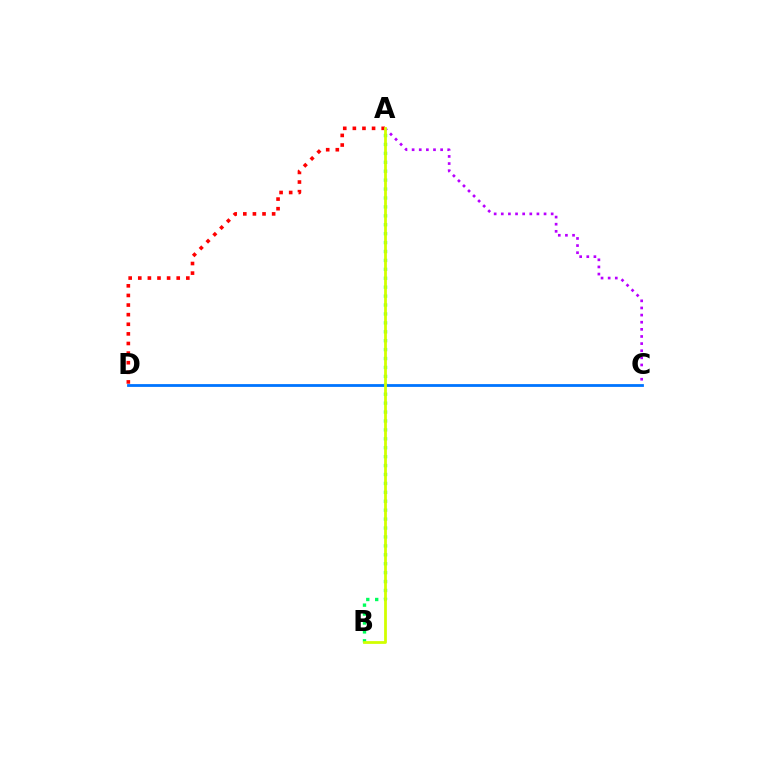{('A', 'B'): [{'color': '#00ff5c', 'line_style': 'dotted', 'thickness': 2.42}, {'color': '#d1ff00', 'line_style': 'solid', 'thickness': 2.0}], ('A', 'D'): [{'color': '#ff0000', 'line_style': 'dotted', 'thickness': 2.61}], ('C', 'D'): [{'color': '#0074ff', 'line_style': 'solid', 'thickness': 2.01}], ('A', 'C'): [{'color': '#b900ff', 'line_style': 'dotted', 'thickness': 1.94}]}